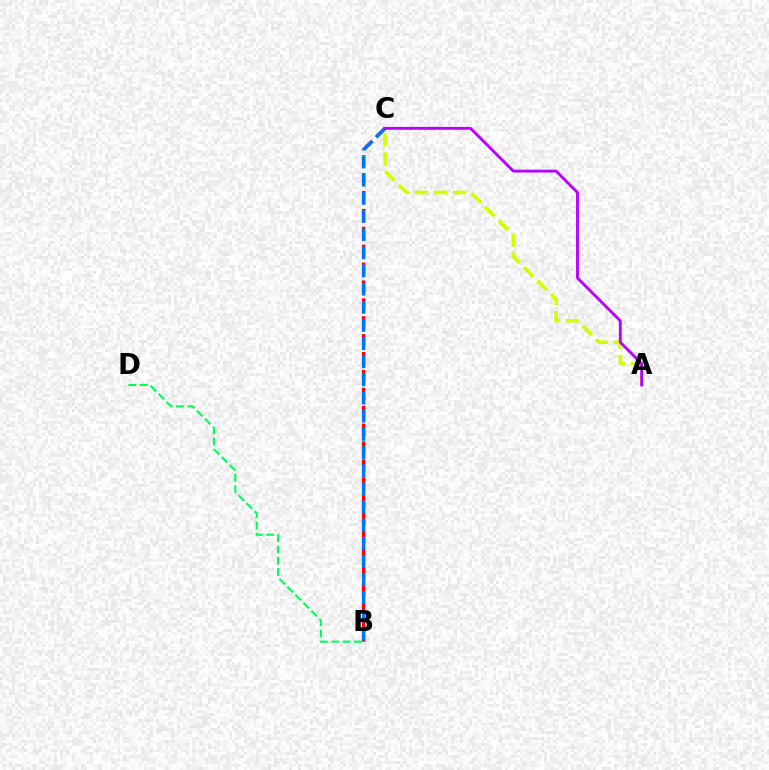{('B', 'C'): [{'color': '#ff0000', 'line_style': 'dashed', 'thickness': 2.43}, {'color': '#0074ff', 'line_style': 'dashed', 'thickness': 2.47}], ('B', 'D'): [{'color': '#00ff5c', 'line_style': 'dashed', 'thickness': 1.54}], ('A', 'C'): [{'color': '#d1ff00', 'line_style': 'dashed', 'thickness': 2.59}, {'color': '#b900ff', 'line_style': 'solid', 'thickness': 2.06}]}